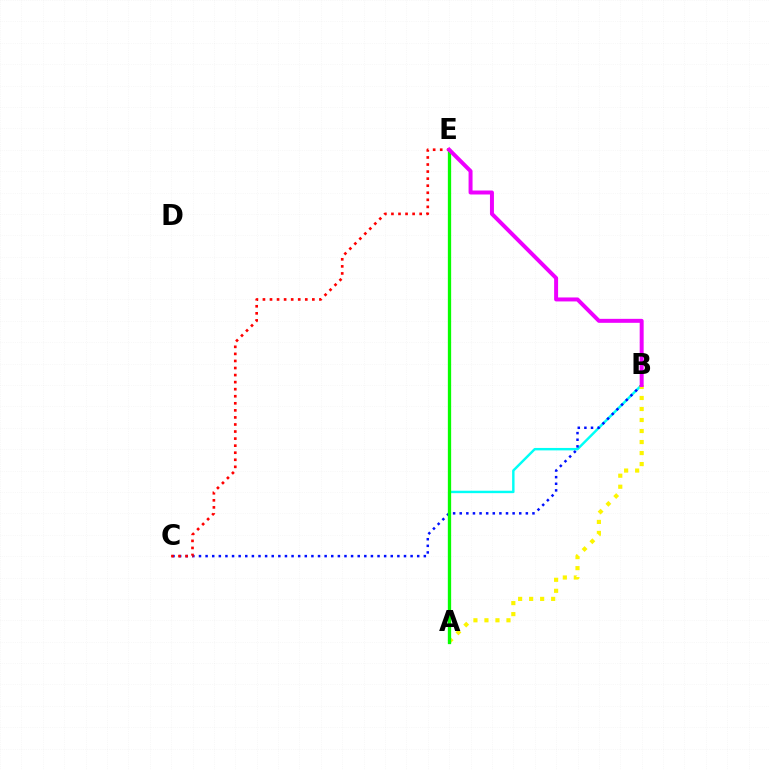{('A', 'B'): [{'color': '#00fff6', 'line_style': 'solid', 'thickness': 1.75}, {'color': '#fcf500', 'line_style': 'dotted', 'thickness': 2.99}], ('B', 'C'): [{'color': '#0010ff', 'line_style': 'dotted', 'thickness': 1.8}], ('C', 'E'): [{'color': '#ff0000', 'line_style': 'dotted', 'thickness': 1.92}], ('A', 'E'): [{'color': '#08ff00', 'line_style': 'solid', 'thickness': 2.37}], ('B', 'E'): [{'color': '#ee00ff', 'line_style': 'solid', 'thickness': 2.86}]}